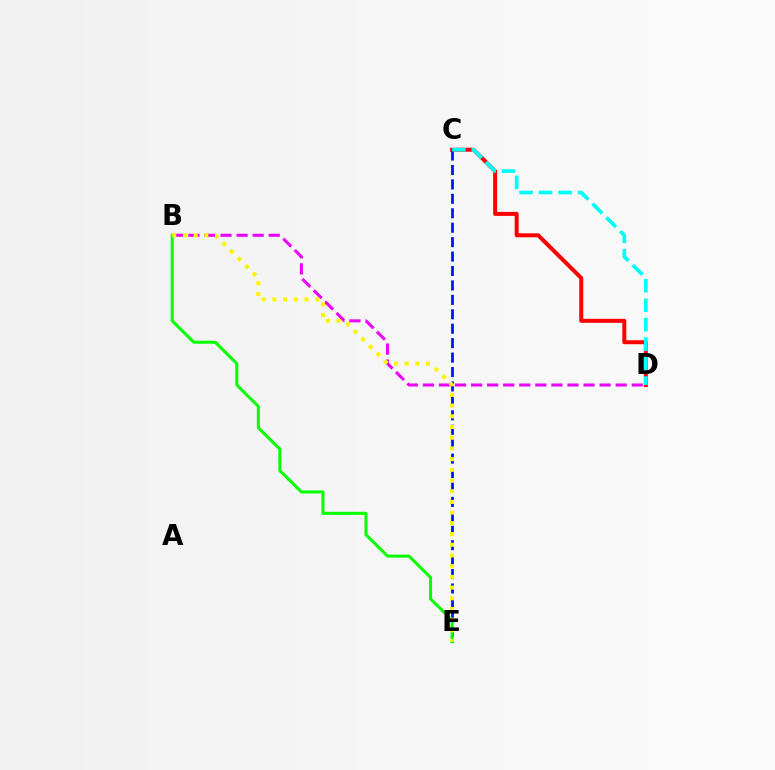{('C', 'D'): [{'color': '#ff0000', 'line_style': 'solid', 'thickness': 2.87}, {'color': '#00fff6', 'line_style': 'dashed', 'thickness': 2.65}], ('C', 'E'): [{'color': '#0010ff', 'line_style': 'dashed', 'thickness': 1.96}], ('B', 'D'): [{'color': '#ee00ff', 'line_style': 'dashed', 'thickness': 2.18}], ('B', 'E'): [{'color': '#08ff00', 'line_style': 'solid', 'thickness': 2.18}, {'color': '#fcf500', 'line_style': 'dotted', 'thickness': 2.91}]}